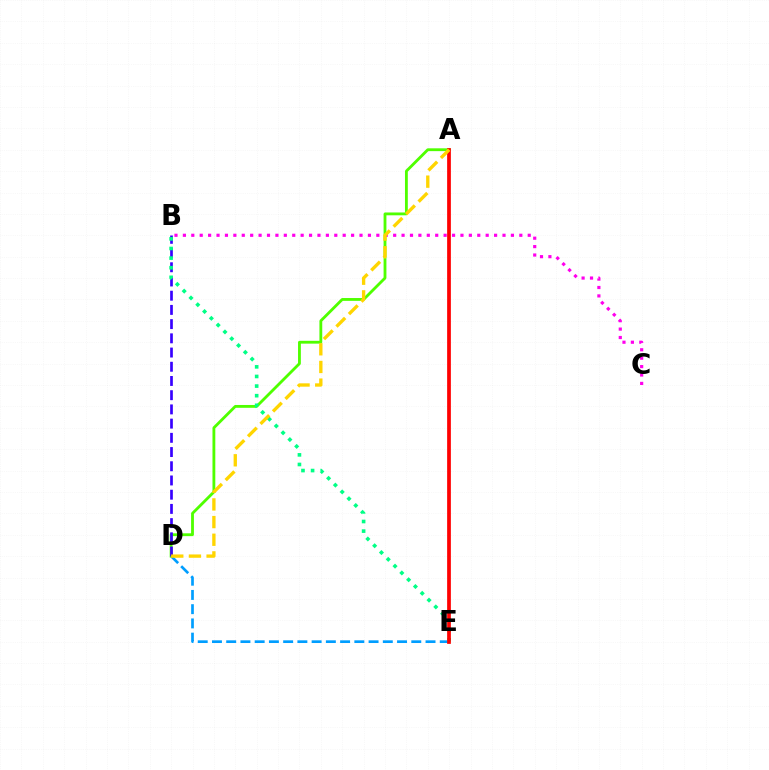{('B', 'C'): [{'color': '#ff00ed', 'line_style': 'dotted', 'thickness': 2.29}], ('D', 'E'): [{'color': '#009eff', 'line_style': 'dashed', 'thickness': 1.93}], ('A', 'D'): [{'color': '#4fff00', 'line_style': 'solid', 'thickness': 2.04}, {'color': '#ffd500', 'line_style': 'dashed', 'thickness': 2.4}], ('B', 'D'): [{'color': '#3700ff', 'line_style': 'dashed', 'thickness': 1.93}], ('B', 'E'): [{'color': '#00ff86', 'line_style': 'dotted', 'thickness': 2.61}], ('A', 'E'): [{'color': '#ff0000', 'line_style': 'solid', 'thickness': 2.69}]}